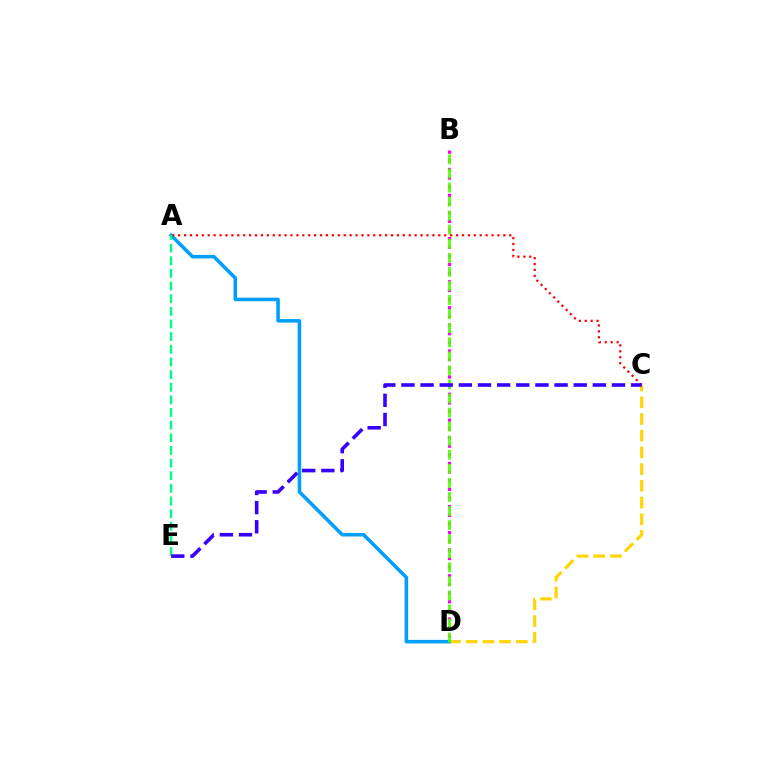{('C', 'D'): [{'color': '#ffd500', 'line_style': 'dashed', 'thickness': 2.27}], ('B', 'D'): [{'color': '#ff00ed', 'line_style': 'dotted', 'thickness': 2.35}, {'color': '#4fff00', 'line_style': 'dashed', 'thickness': 1.91}], ('A', 'D'): [{'color': '#009eff', 'line_style': 'solid', 'thickness': 2.56}], ('A', 'C'): [{'color': '#ff0000', 'line_style': 'dotted', 'thickness': 1.61}], ('A', 'E'): [{'color': '#00ff86', 'line_style': 'dashed', 'thickness': 1.72}], ('C', 'E'): [{'color': '#3700ff', 'line_style': 'dashed', 'thickness': 2.6}]}